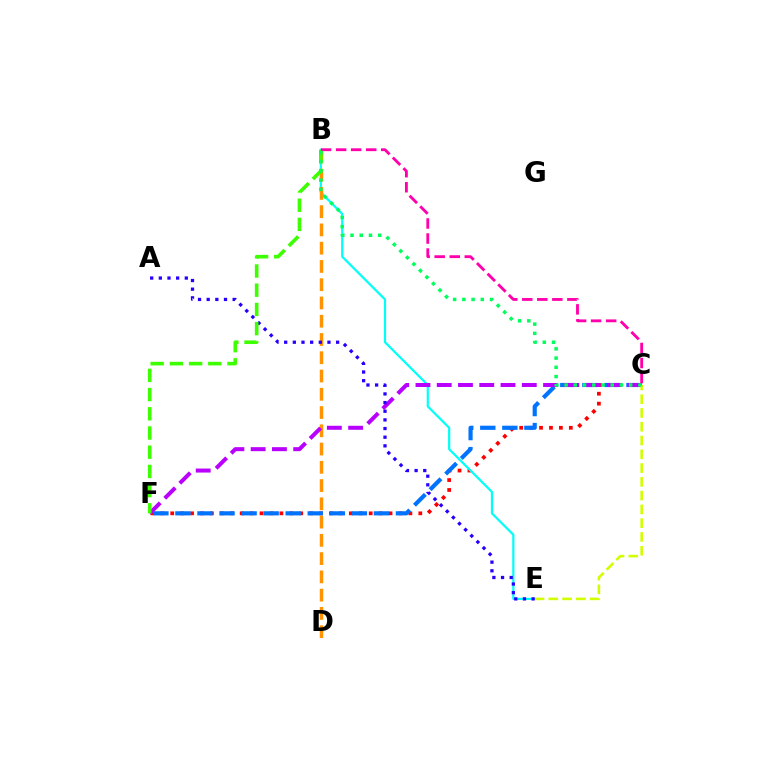{('C', 'F'): [{'color': '#ff0000', 'line_style': 'dotted', 'thickness': 2.7}, {'color': '#0074ff', 'line_style': 'dashed', 'thickness': 3.0}, {'color': '#b900ff', 'line_style': 'dashed', 'thickness': 2.89}], ('B', 'E'): [{'color': '#00fff6', 'line_style': 'solid', 'thickness': 1.59}], ('B', 'D'): [{'color': '#ff9400', 'line_style': 'dashed', 'thickness': 2.48}], ('C', 'E'): [{'color': '#d1ff00', 'line_style': 'dashed', 'thickness': 1.87}], ('A', 'E'): [{'color': '#2500ff', 'line_style': 'dotted', 'thickness': 2.35}], ('B', 'F'): [{'color': '#3dff00', 'line_style': 'dashed', 'thickness': 2.61}], ('B', 'C'): [{'color': '#ff00ac', 'line_style': 'dashed', 'thickness': 2.04}, {'color': '#00ff5c', 'line_style': 'dotted', 'thickness': 2.51}]}